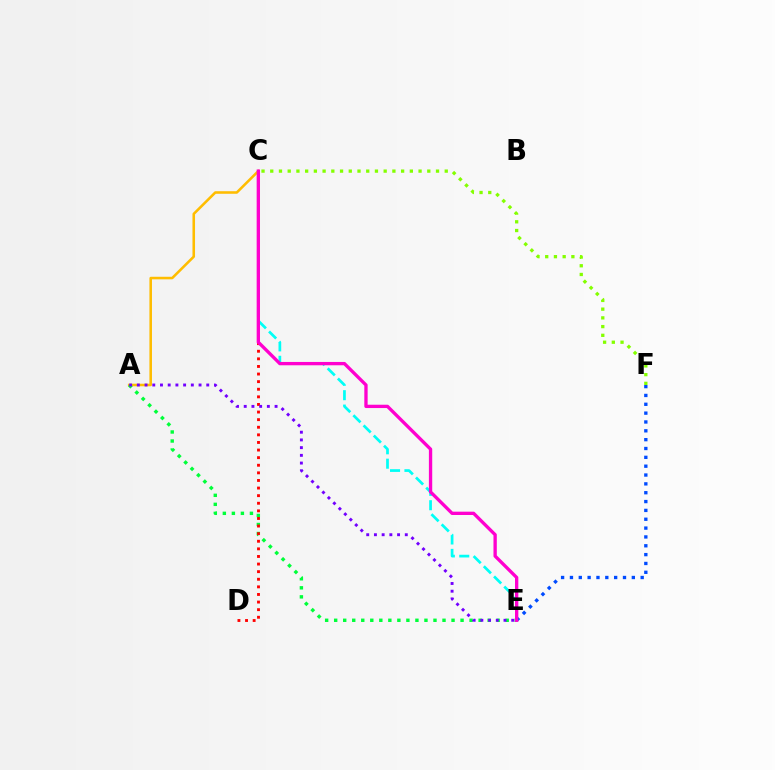{('A', 'C'): [{'color': '#ffbd00', 'line_style': 'solid', 'thickness': 1.85}], ('A', 'E'): [{'color': '#00ff39', 'line_style': 'dotted', 'thickness': 2.45}, {'color': '#7200ff', 'line_style': 'dotted', 'thickness': 2.1}], ('C', 'D'): [{'color': '#ff0000', 'line_style': 'dotted', 'thickness': 2.07}], ('C', 'F'): [{'color': '#84ff00', 'line_style': 'dotted', 'thickness': 2.37}], ('E', 'F'): [{'color': '#004bff', 'line_style': 'dotted', 'thickness': 2.4}], ('C', 'E'): [{'color': '#00fff6', 'line_style': 'dashed', 'thickness': 1.96}, {'color': '#ff00cf', 'line_style': 'solid', 'thickness': 2.39}]}